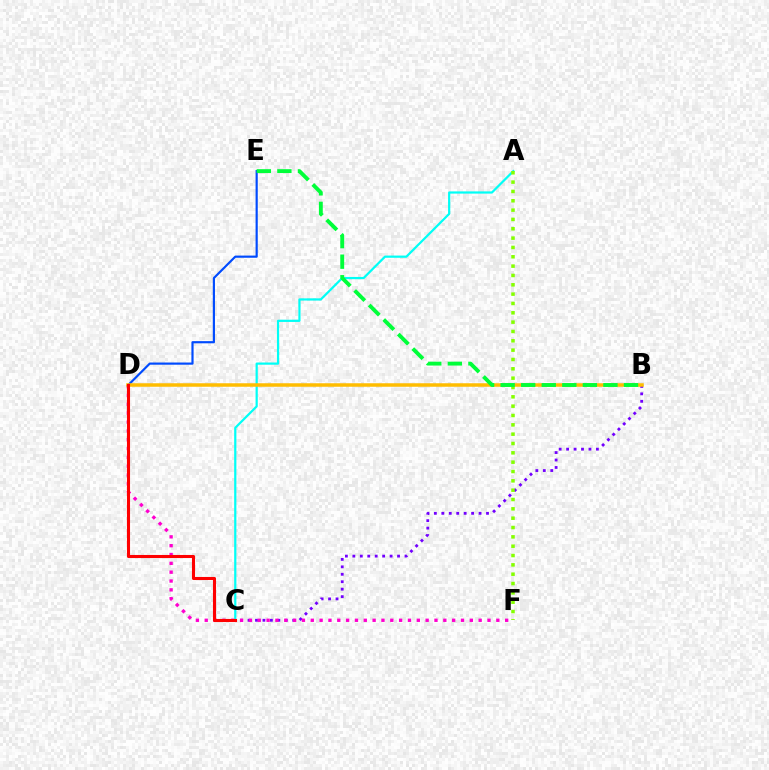{('D', 'E'): [{'color': '#004bff', 'line_style': 'solid', 'thickness': 1.57}], ('B', 'C'): [{'color': '#7200ff', 'line_style': 'dotted', 'thickness': 2.02}], ('A', 'C'): [{'color': '#00fff6', 'line_style': 'solid', 'thickness': 1.59}], ('D', 'F'): [{'color': '#ff00cf', 'line_style': 'dotted', 'thickness': 2.4}], ('A', 'F'): [{'color': '#84ff00', 'line_style': 'dotted', 'thickness': 2.54}], ('B', 'D'): [{'color': '#ffbd00', 'line_style': 'solid', 'thickness': 2.52}], ('C', 'D'): [{'color': '#ff0000', 'line_style': 'solid', 'thickness': 2.22}], ('B', 'E'): [{'color': '#00ff39', 'line_style': 'dashed', 'thickness': 2.79}]}